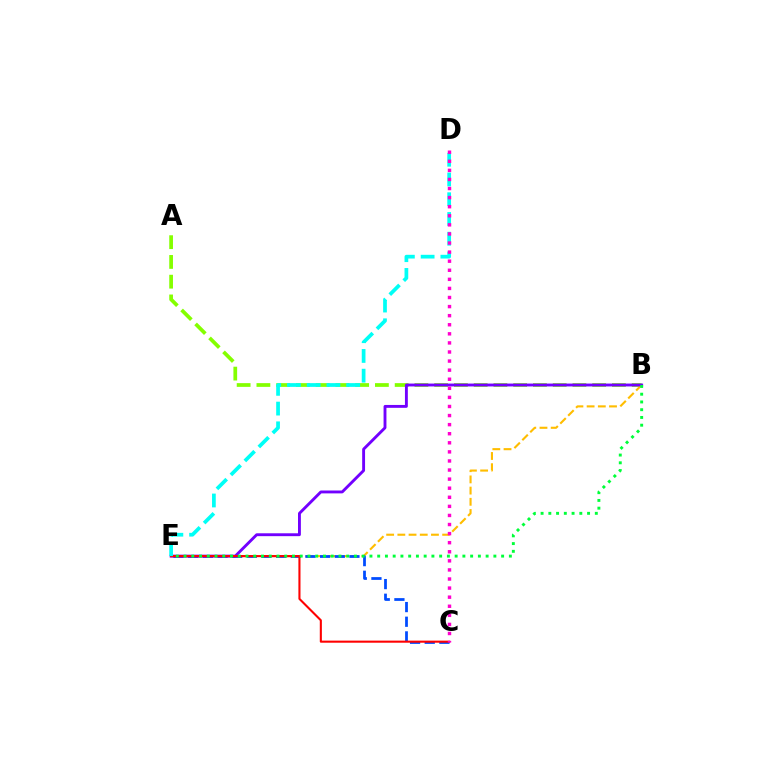{('A', 'B'): [{'color': '#84ff00', 'line_style': 'dashed', 'thickness': 2.68}], ('B', 'E'): [{'color': '#ffbd00', 'line_style': 'dashed', 'thickness': 1.52}, {'color': '#7200ff', 'line_style': 'solid', 'thickness': 2.07}, {'color': '#00ff39', 'line_style': 'dotted', 'thickness': 2.1}], ('C', 'E'): [{'color': '#004bff', 'line_style': 'dashed', 'thickness': 1.99}, {'color': '#ff0000', 'line_style': 'solid', 'thickness': 1.51}], ('D', 'E'): [{'color': '#00fff6', 'line_style': 'dashed', 'thickness': 2.68}], ('C', 'D'): [{'color': '#ff00cf', 'line_style': 'dotted', 'thickness': 2.47}]}